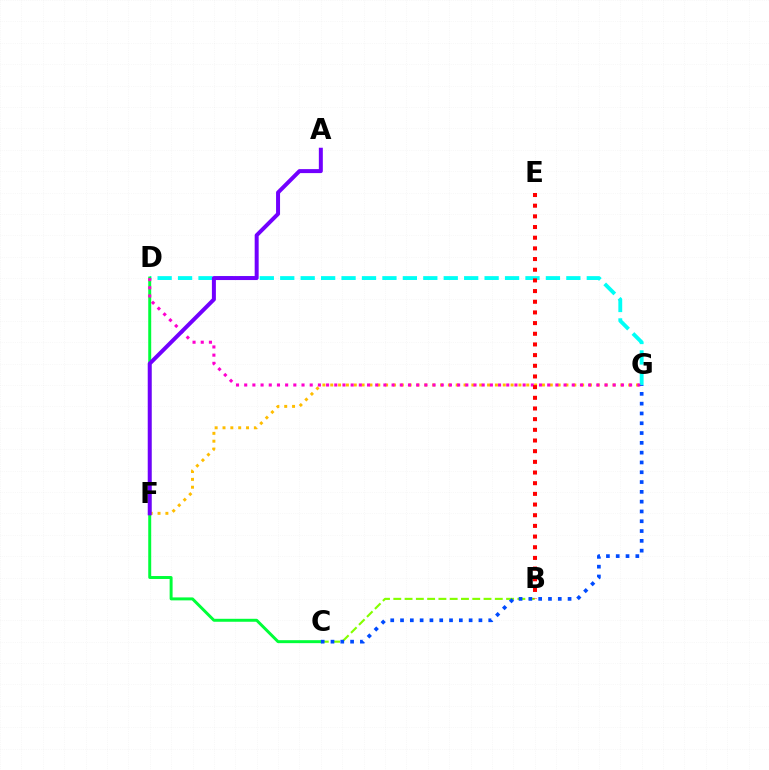{('D', 'G'): [{'color': '#00fff6', 'line_style': 'dashed', 'thickness': 2.78}, {'color': '#ff00cf', 'line_style': 'dotted', 'thickness': 2.23}], ('C', 'D'): [{'color': '#00ff39', 'line_style': 'solid', 'thickness': 2.13}], ('F', 'G'): [{'color': '#ffbd00', 'line_style': 'dotted', 'thickness': 2.13}], ('B', 'C'): [{'color': '#84ff00', 'line_style': 'dashed', 'thickness': 1.53}], ('C', 'G'): [{'color': '#004bff', 'line_style': 'dotted', 'thickness': 2.66}], ('B', 'E'): [{'color': '#ff0000', 'line_style': 'dotted', 'thickness': 2.9}], ('A', 'F'): [{'color': '#7200ff', 'line_style': 'solid', 'thickness': 2.87}]}